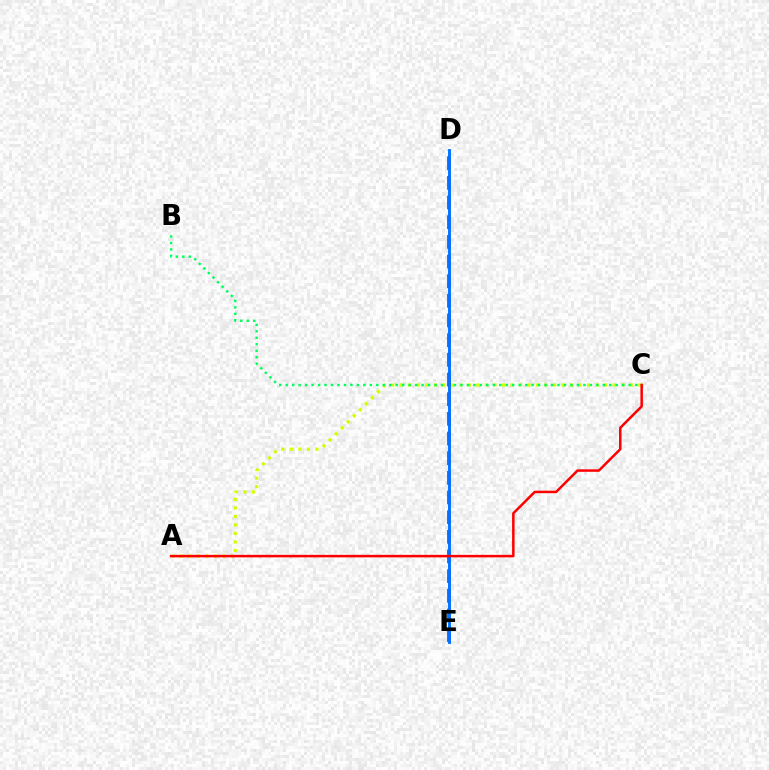{('A', 'C'): [{'color': '#d1ff00', 'line_style': 'dotted', 'thickness': 2.32}, {'color': '#ff0000', 'line_style': 'solid', 'thickness': 1.8}], ('B', 'C'): [{'color': '#00ff5c', 'line_style': 'dotted', 'thickness': 1.76}], ('D', 'E'): [{'color': '#b900ff', 'line_style': 'dashed', 'thickness': 2.67}, {'color': '#0074ff', 'line_style': 'solid', 'thickness': 2.09}]}